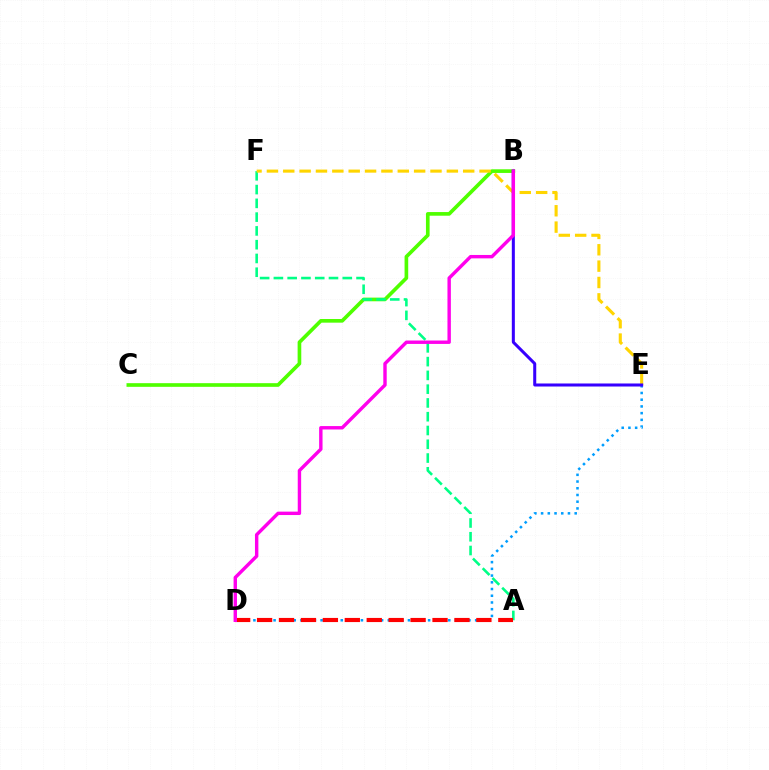{('B', 'C'): [{'color': '#4fff00', 'line_style': 'solid', 'thickness': 2.63}], ('A', 'F'): [{'color': '#00ff86', 'line_style': 'dashed', 'thickness': 1.87}], ('D', 'E'): [{'color': '#009eff', 'line_style': 'dotted', 'thickness': 1.83}], ('A', 'D'): [{'color': '#ff0000', 'line_style': 'dashed', 'thickness': 2.98}], ('E', 'F'): [{'color': '#ffd500', 'line_style': 'dashed', 'thickness': 2.22}], ('B', 'E'): [{'color': '#3700ff', 'line_style': 'solid', 'thickness': 2.18}], ('B', 'D'): [{'color': '#ff00ed', 'line_style': 'solid', 'thickness': 2.45}]}